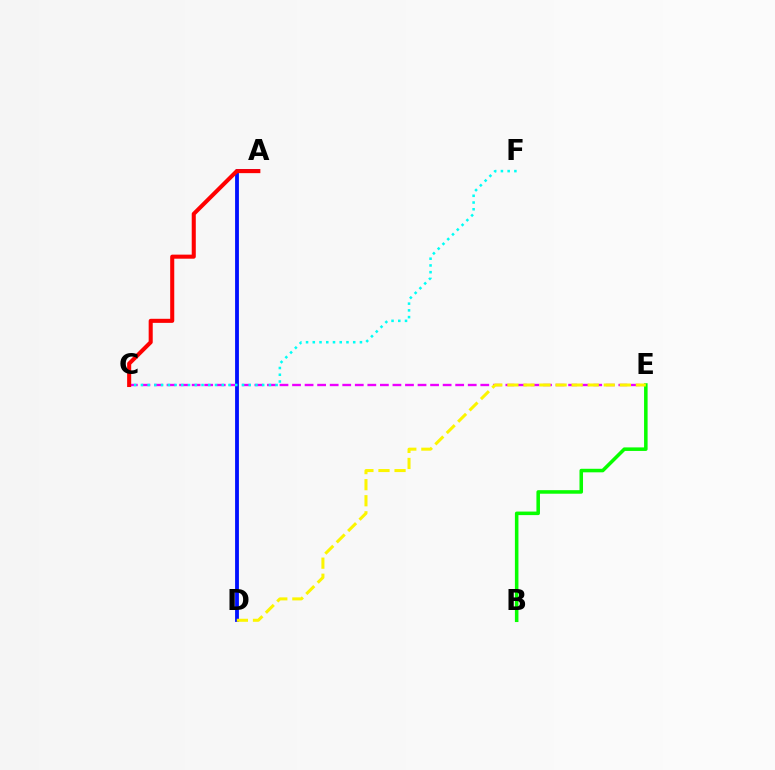{('C', 'E'): [{'color': '#ee00ff', 'line_style': 'dashed', 'thickness': 1.7}], ('B', 'E'): [{'color': '#08ff00', 'line_style': 'solid', 'thickness': 2.55}], ('A', 'D'): [{'color': '#0010ff', 'line_style': 'solid', 'thickness': 2.75}], ('D', 'E'): [{'color': '#fcf500', 'line_style': 'dashed', 'thickness': 2.18}], ('C', 'F'): [{'color': '#00fff6', 'line_style': 'dotted', 'thickness': 1.83}], ('A', 'C'): [{'color': '#ff0000', 'line_style': 'solid', 'thickness': 2.93}]}